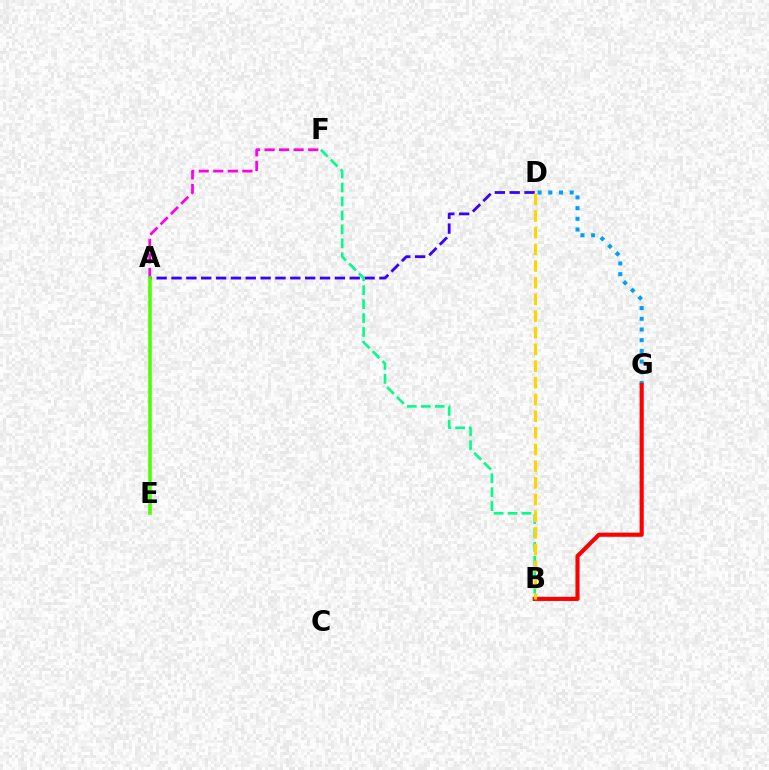{('A', 'D'): [{'color': '#3700ff', 'line_style': 'dashed', 'thickness': 2.02}], ('A', 'F'): [{'color': '#ff00ed', 'line_style': 'dashed', 'thickness': 1.97}], ('B', 'F'): [{'color': '#00ff86', 'line_style': 'dashed', 'thickness': 1.89}], ('D', 'G'): [{'color': '#009eff', 'line_style': 'dotted', 'thickness': 2.91}], ('B', 'G'): [{'color': '#ff0000', 'line_style': 'solid', 'thickness': 2.97}], ('B', 'D'): [{'color': '#ffd500', 'line_style': 'dashed', 'thickness': 2.27}], ('A', 'E'): [{'color': '#4fff00', 'line_style': 'solid', 'thickness': 2.59}]}